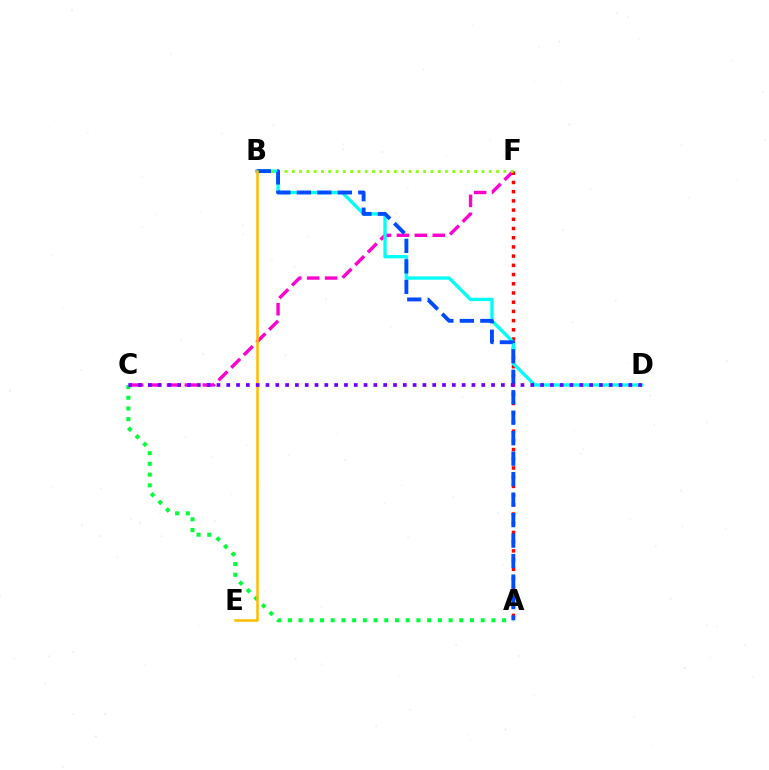{('C', 'F'): [{'color': '#ff00cf', 'line_style': 'dashed', 'thickness': 2.43}], ('A', 'F'): [{'color': '#ff0000', 'line_style': 'dotted', 'thickness': 2.5}], ('B', 'D'): [{'color': '#00fff6', 'line_style': 'solid', 'thickness': 2.39}], ('A', 'C'): [{'color': '#00ff39', 'line_style': 'dotted', 'thickness': 2.91}], ('B', 'F'): [{'color': '#84ff00', 'line_style': 'dotted', 'thickness': 1.98}], ('A', 'B'): [{'color': '#004bff', 'line_style': 'dashed', 'thickness': 2.78}], ('B', 'E'): [{'color': '#ffbd00', 'line_style': 'solid', 'thickness': 1.82}], ('C', 'D'): [{'color': '#7200ff', 'line_style': 'dotted', 'thickness': 2.66}]}